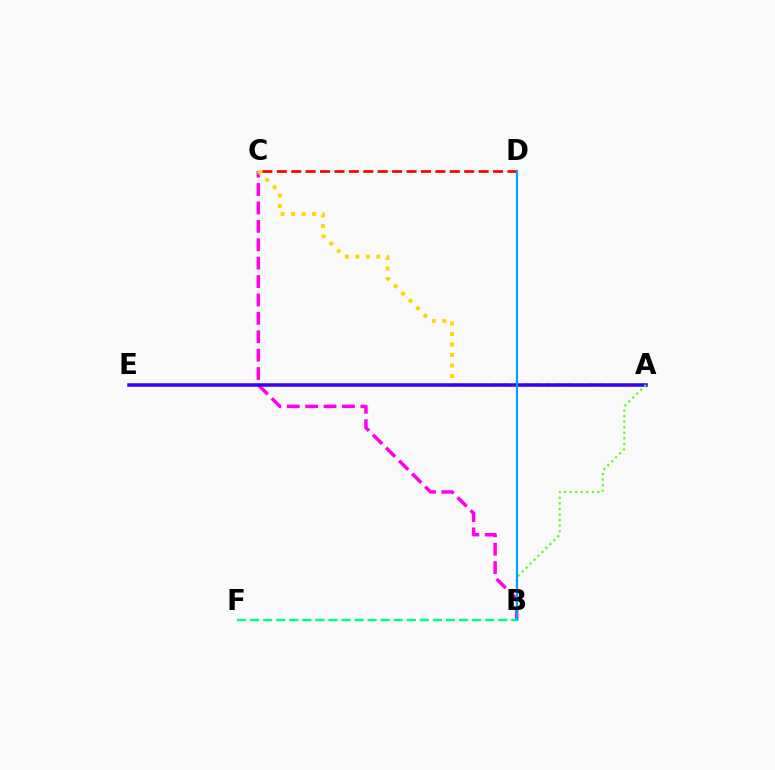{('B', 'C'): [{'color': '#ff00ed', 'line_style': 'dashed', 'thickness': 2.5}], ('A', 'C'): [{'color': '#ffd500', 'line_style': 'dotted', 'thickness': 2.85}], ('A', 'E'): [{'color': '#3700ff', 'line_style': 'solid', 'thickness': 2.52}], ('C', 'D'): [{'color': '#ff0000', 'line_style': 'dashed', 'thickness': 1.96}], ('A', 'B'): [{'color': '#4fff00', 'line_style': 'dotted', 'thickness': 1.51}], ('B', 'D'): [{'color': '#009eff', 'line_style': 'solid', 'thickness': 1.54}], ('B', 'F'): [{'color': '#00ff86', 'line_style': 'dashed', 'thickness': 1.77}]}